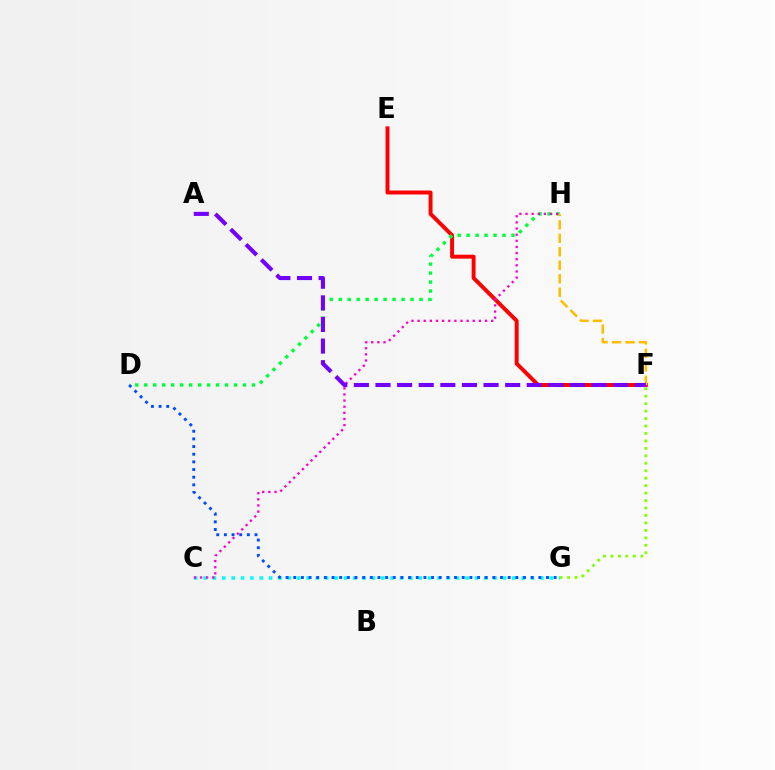{('E', 'F'): [{'color': '#ff0000', 'line_style': 'solid', 'thickness': 2.84}], ('D', 'H'): [{'color': '#00ff39', 'line_style': 'dotted', 'thickness': 2.44}], ('C', 'G'): [{'color': '#00fff6', 'line_style': 'dotted', 'thickness': 2.54}], ('C', 'H'): [{'color': '#ff00cf', 'line_style': 'dotted', 'thickness': 1.67}], ('F', 'G'): [{'color': '#84ff00', 'line_style': 'dotted', 'thickness': 2.03}], ('F', 'H'): [{'color': '#ffbd00', 'line_style': 'dashed', 'thickness': 1.83}], ('D', 'G'): [{'color': '#004bff', 'line_style': 'dotted', 'thickness': 2.08}], ('A', 'F'): [{'color': '#7200ff', 'line_style': 'dashed', 'thickness': 2.94}]}